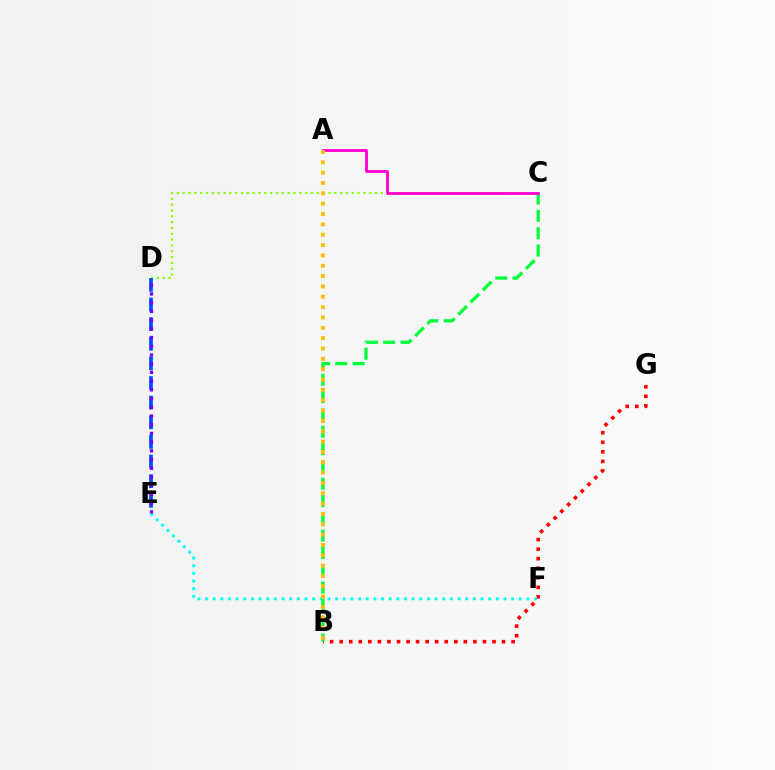{('C', 'D'): [{'color': '#84ff00', 'line_style': 'dotted', 'thickness': 1.58}], ('B', 'G'): [{'color': '#ff0000', 'line_style': 'dotted', 'thickness': 2.6}], ('E', 'F'): [{'color': '#00fff6', 'line_style': 'dotted', 'thickness': 2.08}], ('B', 'C'): [{'color': '#00ff39', 'line_style': 'dashed', 'thickness': 2.35}], ('D', 'E'): [{'color': '#004bff', 'line_style': 'dashed', 'thickness': 2.67}, {'color': '#7200ff', 'line_style': 'dotted', 'thickness': 2.37}], ('A', 'C'): [{'color': '#ff00cf', 'line_style': 'solid', 'thickness': 2.03}], ('A', 'B'): [{'color': '#ffbd00', 'line_style': 'dotted', 'thickness': 2.81}]}